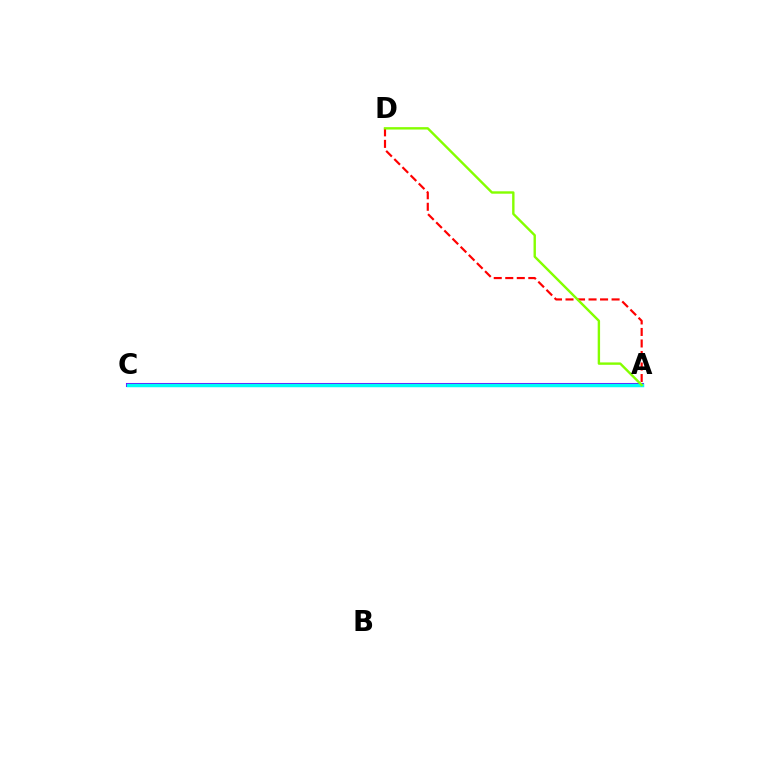{('A', 'C'): [{'color': '#7200ff', 'line_style': 'solid', 'thickness': 2.92}, {'color': '#00fff6', 'line_style': 'solid', 'thickness': 2.46}], ('A', 'D'): [{'color': '#ff0000', 'line_style': 'dashed', 'thickness': 1.56}, {'color': '#84ff00', 'line_style': 'solid', 'thickness': 1.72}]}